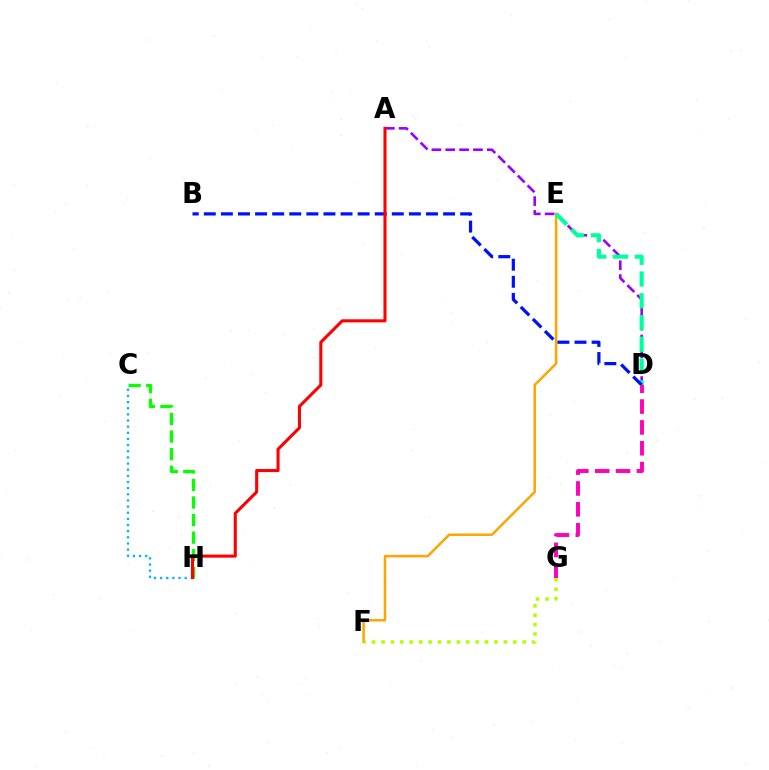{('C', 'H'): [{'color': '#08ff00', 'line_style': 'dashed', 'thickness': 2.39}, {'color': '#00b5ff', 'line_style': 'dotted', 'thickness': 1.67}], ('E', 'F'): [{'color': '#ffa500', 'line_style': 'solid', 'thickness': 1.81}], ('F', 'G'): [{'color': '#b3ff00', 'line_style': 'dotted', 'thickness': 2.56}], ('A', 'D'): [{'color': '#9b00ff', 'line_style': 'dashed', 'thickness': 1.88}], ('D', 'E'): [{'color': '#00ff9d', 'line_style': 'dashed', 'thickness': 2.96}], ('B', 'D'): [{'color': '#0010ff', 'line_style': 'dashed', 'thickness': 2.32}], ('A', 'H'): [{'color': '#ff0000', 'line_style': 'solid', 'thickness': 2.21}], ('D', 'G'): [{'color': '#ff00bd', 'line_style': 'dashed', 'thickness': 2.83}]}